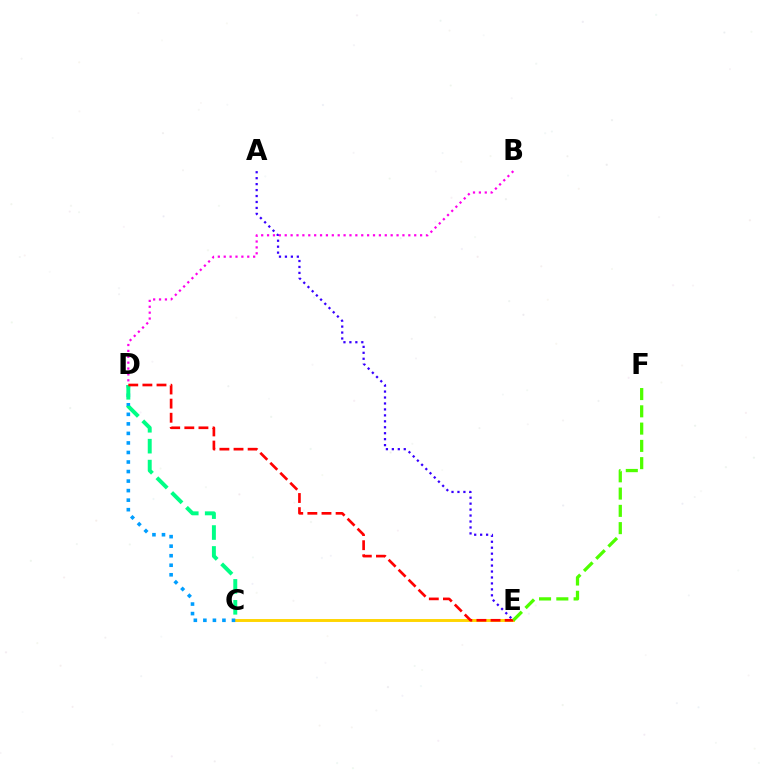{('C', 'E'): [{'color': '#ffd500', 'line_style': 'solid', 'thickness': 2.1}], ('C', 'D'): [{'color': '#009eff', 'line_style': 'dotted', 'thickness': 2.59}, {'color': '#00ff86', 'line_style': 'dashed', 'thickness': 2.84}], ('A', 'E'): [{'color': '#3700ff', 'line_style': 'dotted', 'thickness': 1.62}], ('B', 'D'): [{'color': '#ff00ed', 'line_style': 'dotted', 'thickness': 1.6}], ('D', 'E'): [{'color': '#ff0000', 'line_style': 'dashed', 'thickness': 1.92}], ('E', 'F'): [{'color': '#4fff00', 'line_style': 'dashed', 'thickness': 2.35}]}